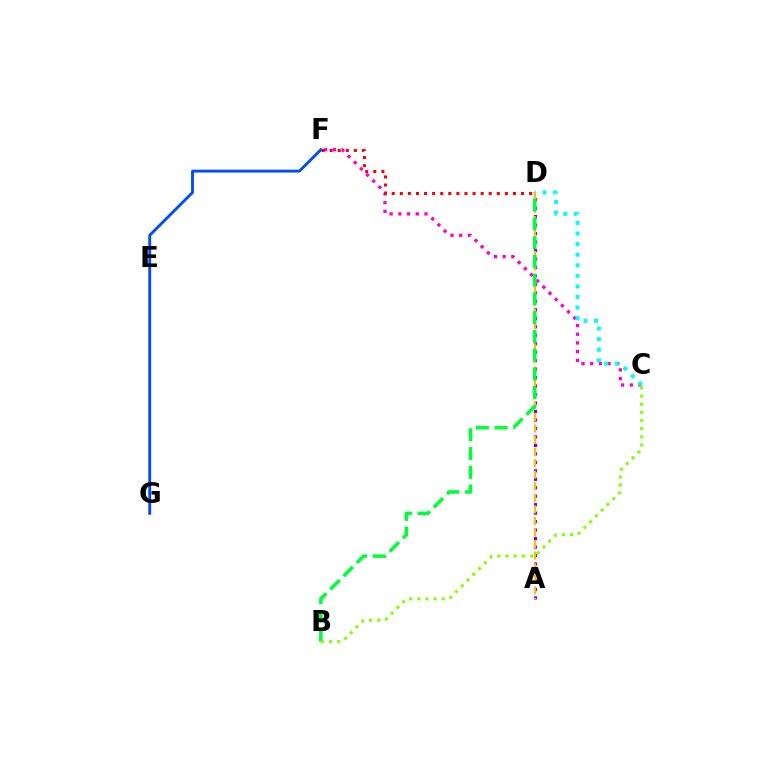{('C', 'F'): [{'color': '#ff00cf', 'line_style': 'dotted', 'thickness': 2.37}], ('D', 'F'): [{'color': '#ff0000', 'line_style': 'dotted', 'thickness': 2.2}], ('C', 'D'): [{'color': '#00fff6', 'line_style': 'dotted', 'thickness': 2.88}], ('A', 'D'): [{'color': '#7200ff', 'line_style': 'dotted', 'thickness': 2.3}, {'color': '#ffbd00', 'line_style': 'dashed', 'thickness': 1.57}], ('B', 'D'): [{'color': '#00ff39', 'line_style': 'dashed', 'thickness': 2.55}], ('B', 'C'): [{'color': '#84ff00', 'line_style': 'dotted', 'thickness': 2.21}], ('F', 'G'): [{'color': '#004bff', 'line_style': 'solid', 'thickness': 2.07}]}